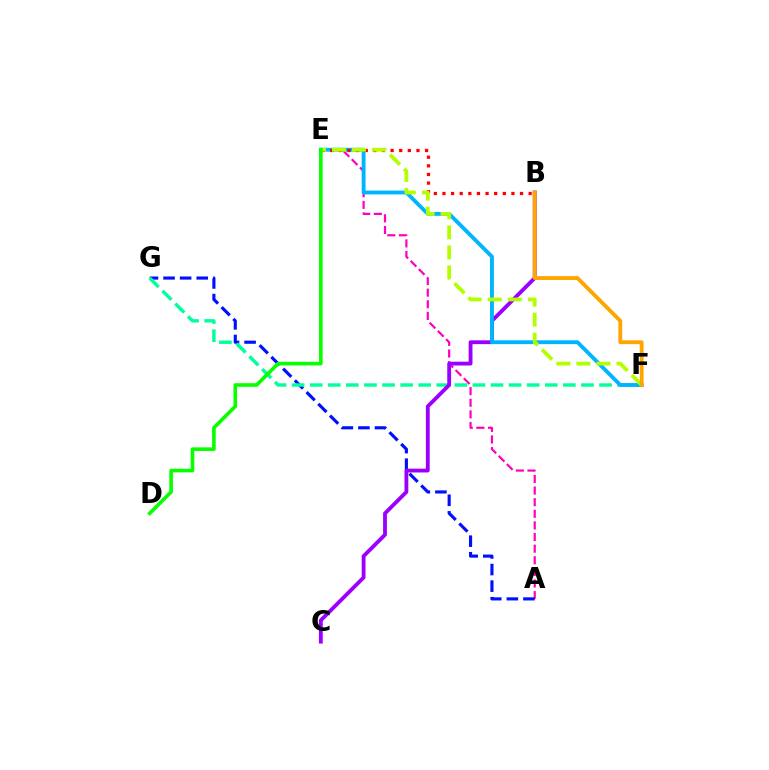{('A', 'E'): [{'color': '#ff00bd', 'line_style': 'dashed', 'thickness': 1.58}], ('A', 'G'): [{'color': '#0010ff', 'line_style': 'dashed', 'thickness': 2.25}], ('F', 'G'): [{'color': '#00ff9d', 'line_style': 'dashed', 'thickness': 2.46}], ('B', 'C'): [{'color': '#9b00ff', 'line_style': 'solid', 'thickness': 2.76}], ('E', 'F'): [{'color': '#00b5ff', 'line_style': 'solid', 'thickness': 2.77}, {'color': '#b3ff00', 'line_style': 'dashed', 'thickness': 2.72}], ('B', 'E'): [{'color': '#ff0000', 'line_style': 'dotted', 'thickness': 2.34}], ('B', 'F'): [{'color': '#ffa500', 'line_style': 'solid', 'thickness': 2.76}], ('D', 'E'): [{'color': '#08ff00', 'line_style': 'solid', 'thickness': 2.61}]}